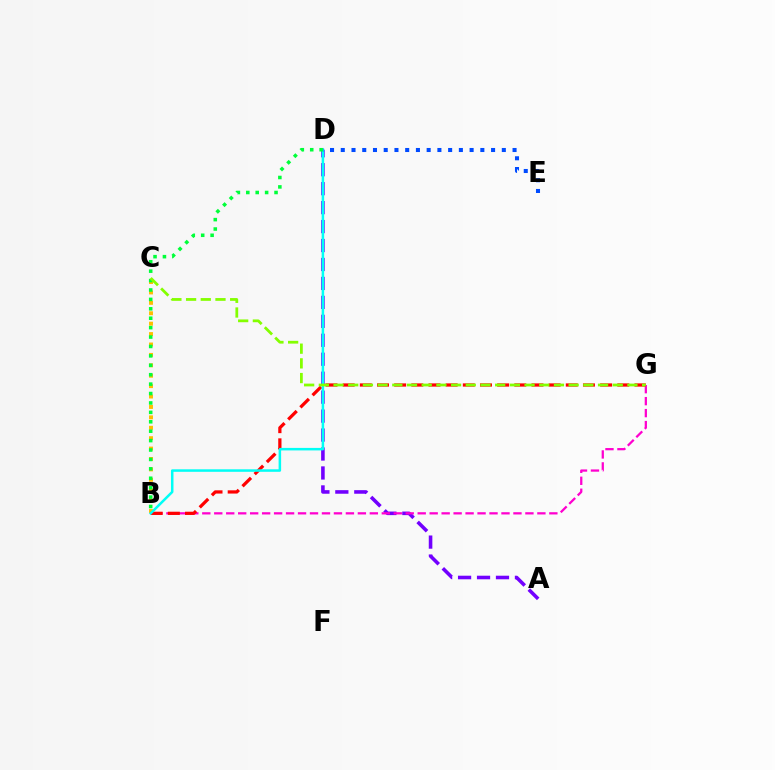{('A', 'D'): [{'color': '#7200ff', 'line_style': 'dashed', 'thickness': 2.57}], ('B', 'G'): [{'color': '#ff00cf', 'line_style': 'dashed', 'thickness': 1.63}, {'color': '#ff0000', 'line_style': 'dashed', 'thickness': 2.33}], ('B', 'C'): [{'color': '#ffbd00', 'line_style': 'dotted', 'thickness': 2.83}], ('B', 'D'): [{'color': '#00fff6', 'line_style': 'solid', 'thickness': 1.81}, {'color': '#00ff39', 'line_style': 'dotted', 'thickness': 2.56}], ('C', 'G'): [{'color': '#84ff00', 'line_style': 'dashed', 'thickness': 2.0}], ('D', 'E'): [{'color': '#004bff', 'line_style': 'dotted', 'thickness': 2.92}]}